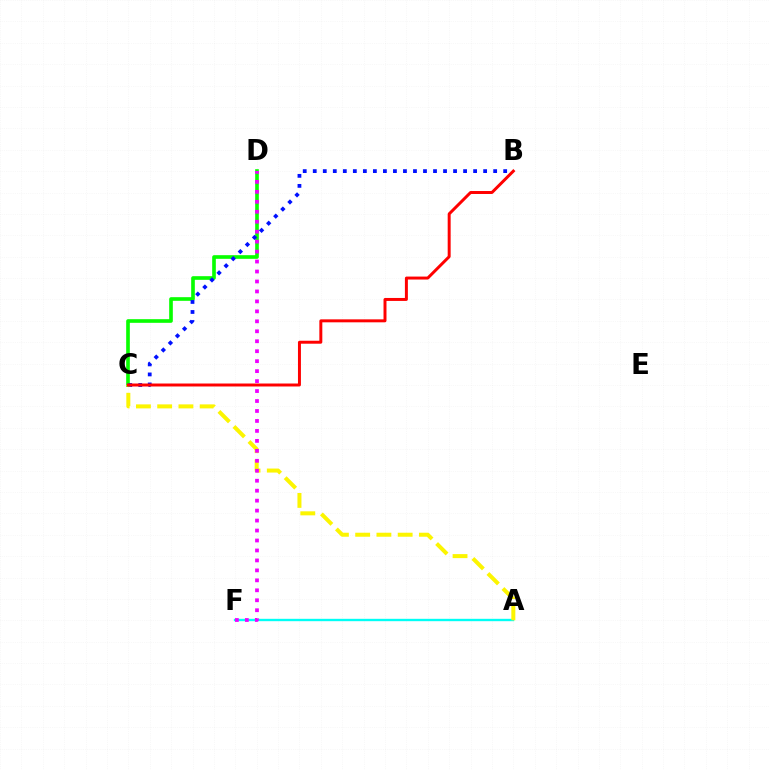{('C', 'D'): [{'color': '#08ff00', 'line_style': 'solid', 'thickness': 2.62}], ('B', 'C'): [{'color': '#0010ff', 'line_style': 'dotted', 'thickness': 2.72}, {'color': '#ff0000', 'line_style': 'solid', 'thickness': 2.14}], ('A', 'F'): [{'color': '#00fff6', 'line_style': 'solid', 'thickness': 1.71}], ('A', 'C'): [{'color': '#fcf500', 'line_style': 'dashed', 'thickness': 2.89}], ('D', 'F'): [{'color': '#ee00ff', 'line_style': 'dotted', 'thickness': 2.71}]}